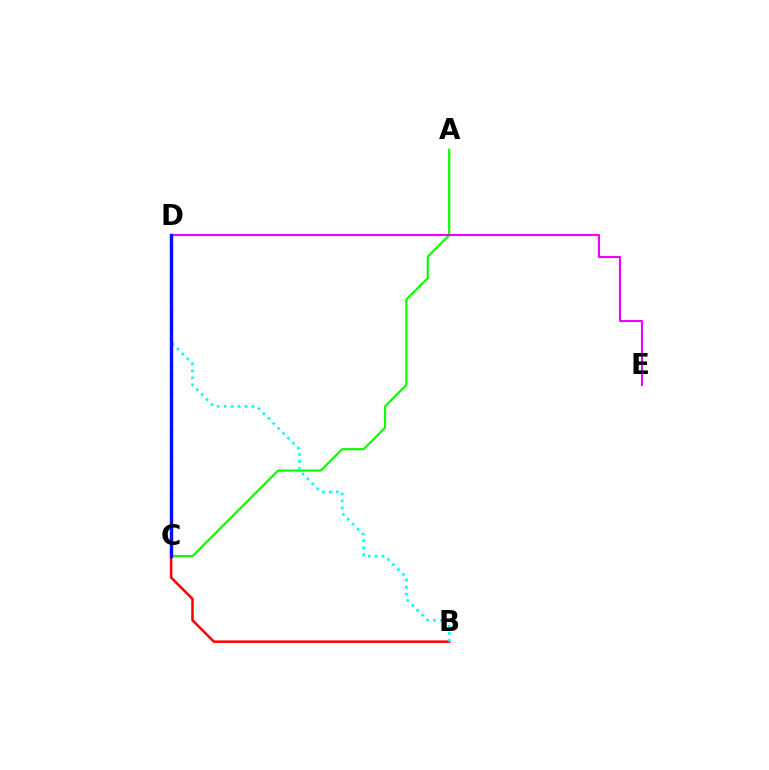{('C', 'D'): [{'color': '#fcf500', 'line_style': 'dotted', 'thickness': 2.5}, {'color': '#0010ff', 'line_style': 'solid', 'thickness': 2.43}], ('B', 'C'): [{'color': '#ff0000', 'line_style': 'solid', 'thickness': 1.81}], ('A', 'C'): [{'color': '#08ff00', 'line_style': 'solid', 'thickness': 1.58}], ('D', 'E'): [{'color': '#ee00ff', 'line_style': 'solid', 'thickness': 1.51}], ('B', 'D'): [{'color': '#00fff6', 'line_style': 'dotted', 'thickness': 1.89}]}